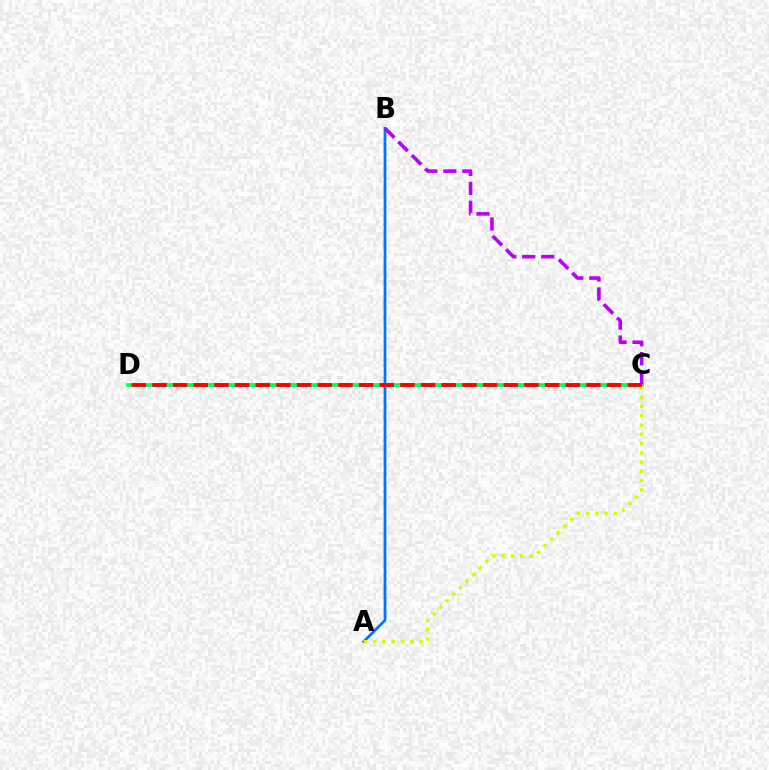{('C', 'D'): [{'color': '#00ff5c', 'line_style': 'solid', 'thickness': 2.7}, {'color': '#ff0000', 'line_style': 'dashed', 'thickness': 2.81}], ('A', 'B'): [{'color': '#0074ff', 'line_style': 'solid', 'thickness': 1.98}], ('A', 'C'): [{'color': '#d1ff00', 'line_style': 'dotted', 'thickness': 2.52}], ('B', 'C'): [{'color': '#b900ff', 'line_style': 'dashed', 'thickness': 2.58}]}